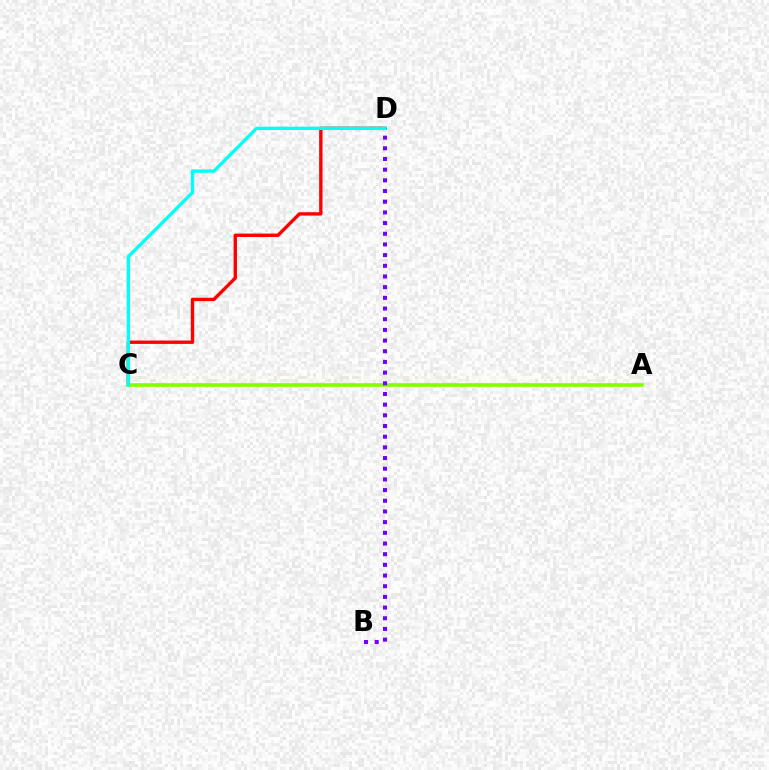{('C', 'D'): [{'color': '#ff0000', 'line_style': 'solid', 'thickness': 2.42}, {'color': '#00fff6', 'line_style': 'solid', 'thickness': 2.42}], ('A', 'C'): [{'color': '#84ff00', 'line_style': 'solid', 'thickness': 2.61}], ('B', 'D'): [{'color': '#7200ff', 'line_style': 'dotted', 'thickness': 2.9}]}